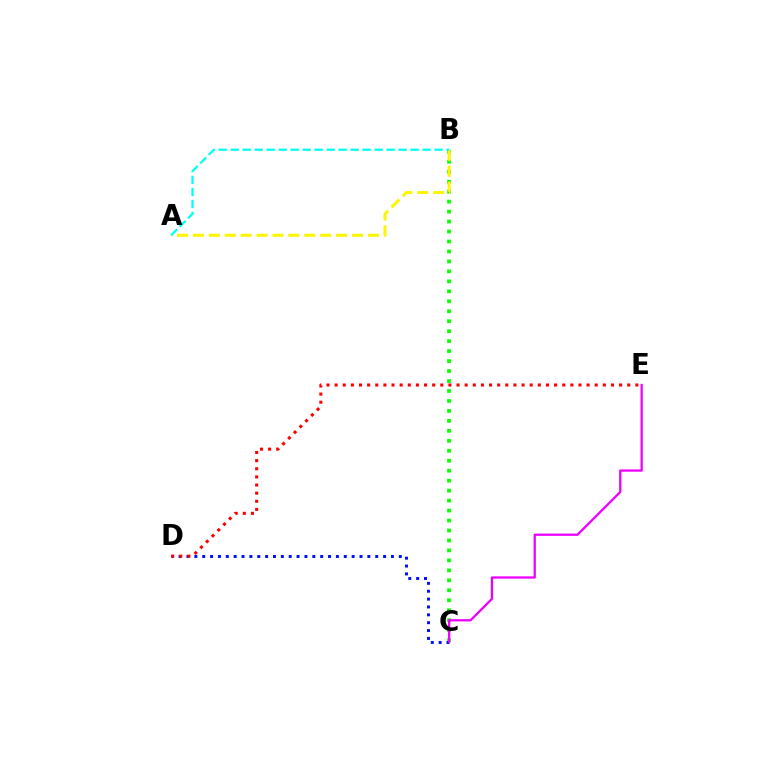{('B', 'C'): [{'color': '#08ff00', 'line_style': 'dotted', 'thickness': 2.71}], ('C', 'D'): [{'color': '#0010ff', 'line_style': 'dotted', 'thickness': 2.14}], ('A', 'B'): [{'color': '#fcf500', 'line_style': 'dashed', 'thickness': 2.16}, {'color': '#00fff6', 'line_style': 'dashed', 'thickness': 1.63}], ('C', 'E'): [{'color': '#ee00ff', 'line_style': 'solid', 'thickness': 1.65}], ('D', 'E'): [{'color': '#ff0000', 'line_style': 'dotted', 'thickness': 2.21}]}